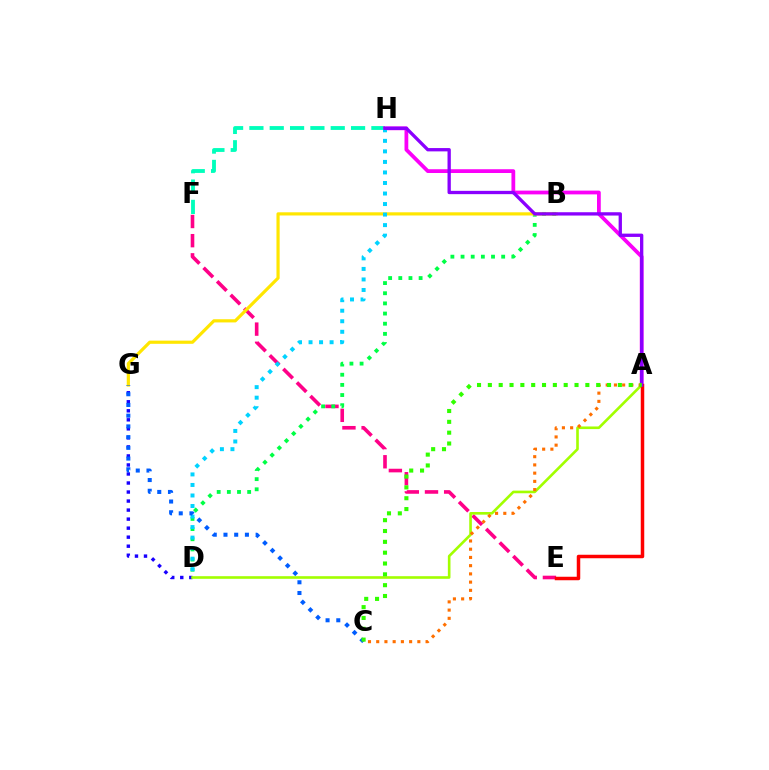{('F', 'H'): [{'color': '#00ffbb', 'line_style': 'dashed', 'thickness': 2.76}], ('E', 'F'): [{'color': '#ff0088', 'line_style': 'dashed', 'thickness': 2.6}], ('D', 'G'): [{'color': '#1900ff', 'line_style': 'dotted', 'thickness': 2.45}], ('B', 'D'): [{'color': '#00ff45', 'line_style': 'dotted', 'thickness': 2.76}], ('B', 'G'): [{'color': '#ffe600', 'line_style': 'solid', 'thickness': 2.29}], ('A', 'H'): [{'color': '#fa00f9', 'line_style': 'solid', 'thickness': 2.71}, {'color': '#8a00ff', 'line_style': 'solid', 'thickness': 2.38}], ('D', 'H'): [{'color': '#00d3ff', 'line_style': 'dotted', 'thickness': 2.86}], ('A', 'D'): [{'color': '#a2ff00', 'line_style': 'solid', 'thickness': 1.89}], ('A', 'E'): [{'color': '#ff0000', 'line_style': 'solid', 'thickness': 2.52}], ('C', 'G'): [{'color': '#005dff', 'line_style': 'dotted', 'thickness': 2.91}], ('A', 'C'): [{'color': '#ff7000', 'line_style': 'dotted', 'thickness': 2.24}, {'color': '#31ff00', 'line_style': 'dotted', 'thickness': 2.94}]}